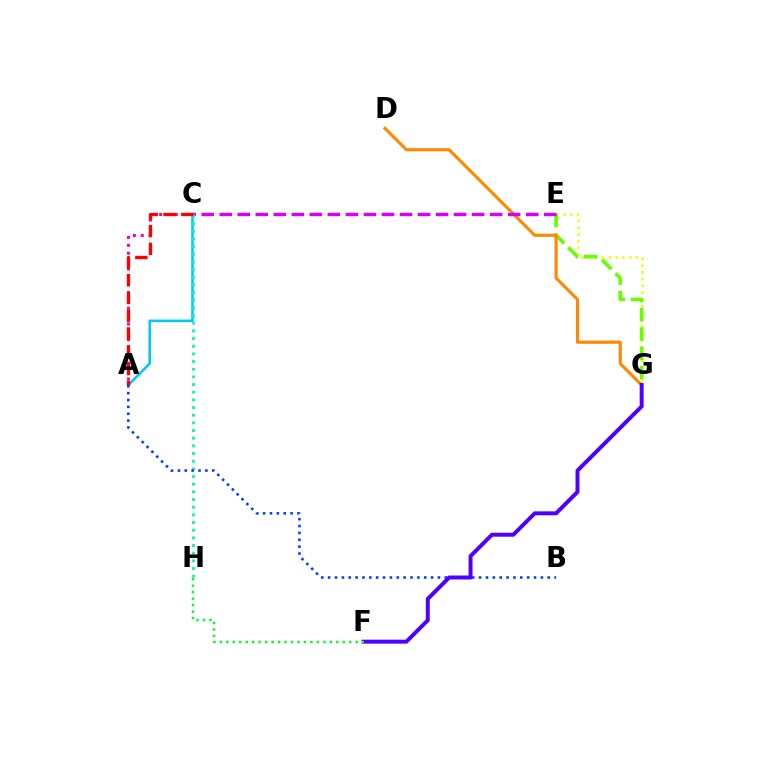{('E', 'G'): [{'color': '#eeff00', 'line_style': 'dotted', 'thickness': 1.84}, {'color': '#66ff00', 'line_style': 'dashed', 'thickness': 2.63}], ('A', 'C'): [{'color': '#ff00a0', 'line_style': 'dotted', 'thickness': 2.14}, {'color': '#00c7ff', 'line_style': 'solid', 'thickness': 1.86}, {'color': '#ff0000', 'line_style': 'dashed', 'thickness': 2.42}], ('D', 'G'): [{'color': '#ff8800', 'line_style': 'solid', 'thickness': 2.25}], ('C', 'E'): [{'color': '#d600ff', 'line_style': 'dashed', 'thickness': 2.45}], ('C', 'H'): [{'color': '#00ffaf', 'line_style': 'dotted', 'thickness': 2.08}], ('A', 'B'): [{'color': '#003fff', 'line_style': 'dotted', 'thickness': 1.86}], ('F', 'G'): [{'color': '#4f00ff', 'line_style': 'solid', 'thickness': 2.86}], ('F', 'H'): [{'color': '#00ff27', 'line_style': 'dotted', 'thickness': 1.76}]}